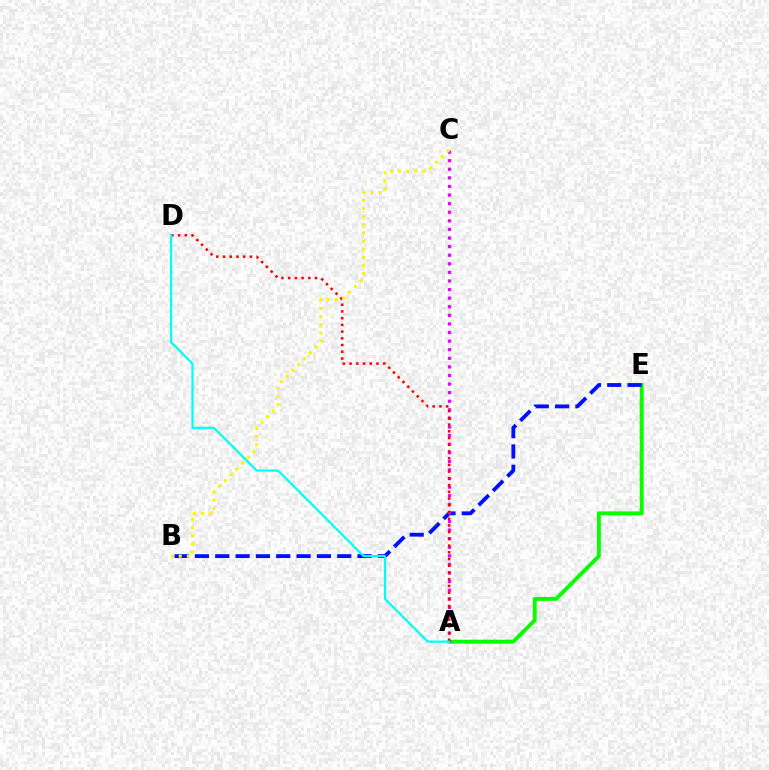{('A', 'E'): [{'color': '#08ff00', 'line_style': 'solid', 'thickness': 2.8}], ('B', 'E'): [{'color': '#0010ff', 'line_style': 'dashed', 'thickness': 2.76}], ('A', 'C'): [{'color': '#ee00ff', 'line_style': 'dotted', 'thickness': 2.33}], ('A', 'D'): [{'color': '#ff0000', 'line_style': 'dotted', 'thickness': 1.83}, {'color': '#00fff6', 'line_style': 'solid', 'thickness': 1.61}], ('B', 'C'): [{'color': '#fcf500', 'line_style': 'dotted', 'thickness': 2.21}]}